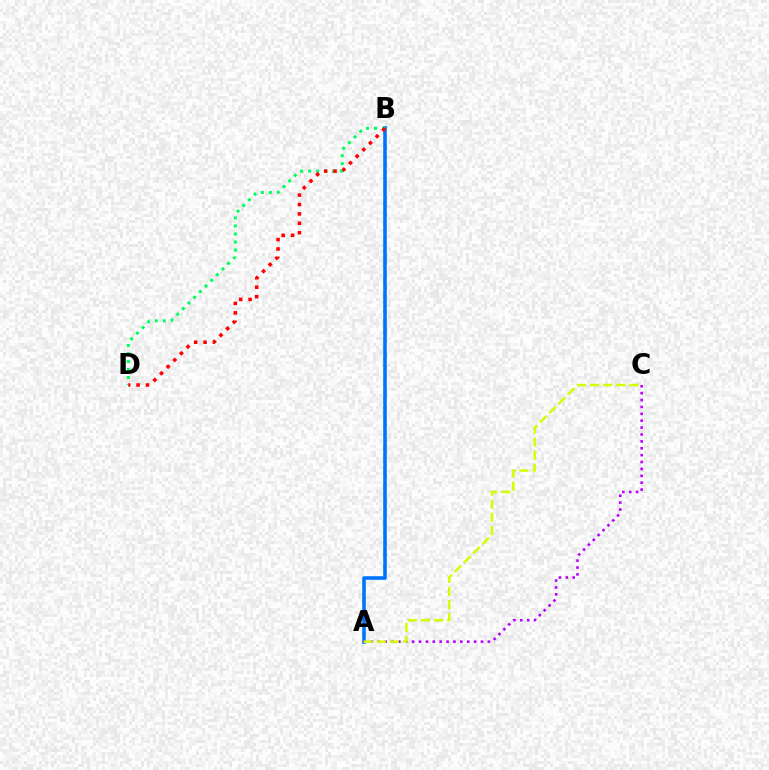{('A', 'B'): [{'color': '#0074ff', 'line_style': 'solid', 'thickness': 2.59}], ('B', 'D'): [{'color': '#00ff5c', 'line_style': 'dotted', 'thickness': 2.18}, {'color': '#ff0000', 'line_style': 'dotted', 'thickness': 2.56}], ('A', 'C'): [{'color': '#b900ff', 'line_style': 'dotted', 'thickness': 1.87}, {'color': '#d1ff00', 'line_style': 'dashed', 'thickness': 1.78}]}